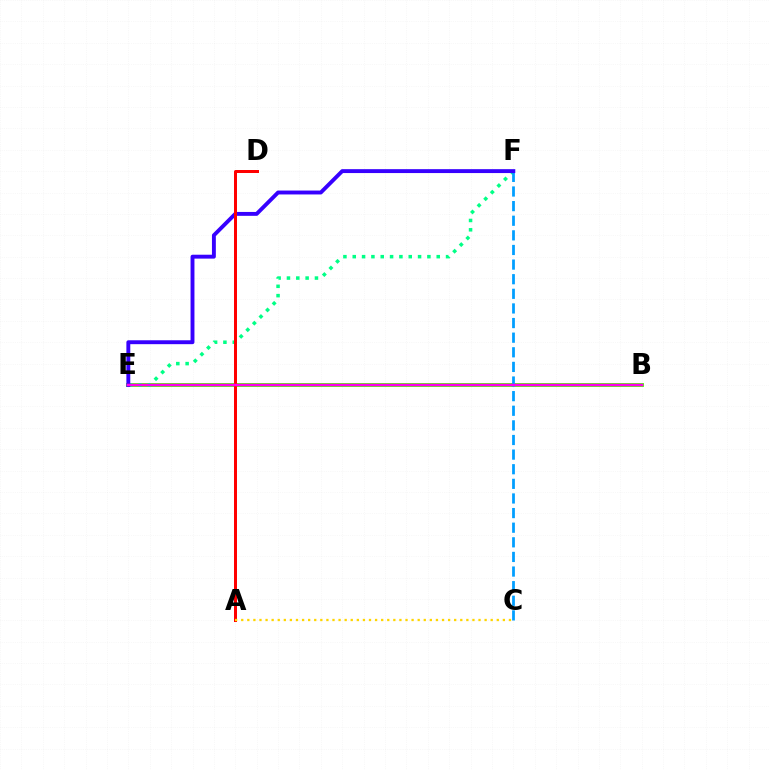{('B', 'E'): [{'color': '#4fff00', 'line_style': 'solid', 'thickness': 2.79}, {'color': '#ff00ed', 'line_style': 'solid', 'thickness': 1.79}], ('E', 'F'): [{'color': '#00ff86', 'line_style': 'dotted', 'thickness': 2.54}, {'color': '#3700ff', 'line_style': 'solid', 'thickness': 2.81}], ('C', 'F'): [{'color': '#009eff', 'line_style': 'dashed', 'thickness': 1.99}], ('A', 'D'): [{'color': '#ff0000', 'line_style': 'solid', 'thickness': 2.16}], ('A', 'C'): [{'color': '#ffd500', 'line_style': 'dotted', 'thickness': 1.65}]}